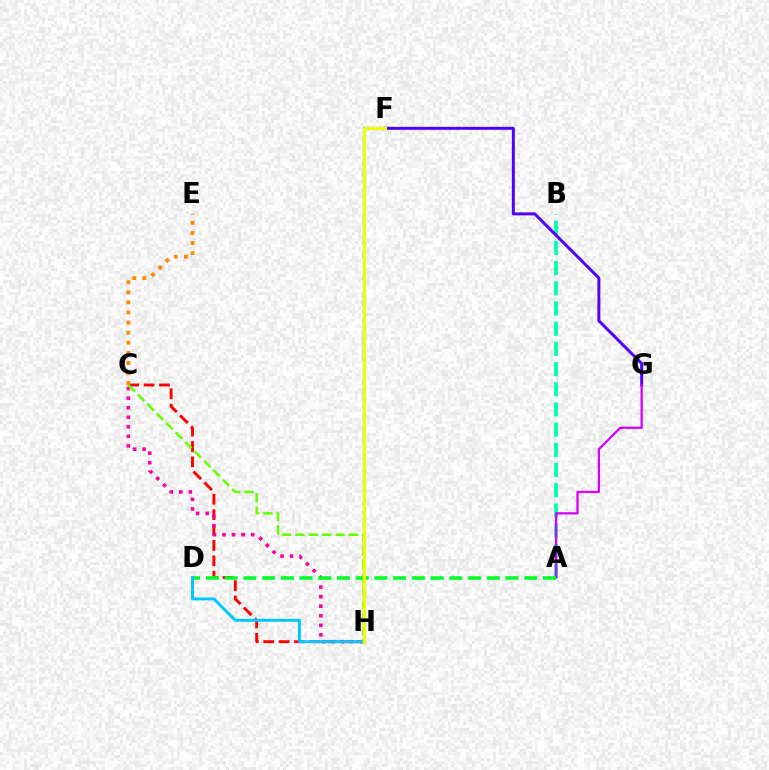{('C', 'H'): [{'color': '#ff0000', 'line_style': 'dashed', 'thickness': 2.09}, {'color': '#ff00a0', 'line_style': 'dotted', 'thickness': 2.6}, {'color': '#66ff00', 'line_style': 'dashed', 'thickness': 1.82}], ('C', 'E'): [{'color': '#ff8800', 'line_style': 'dotted', 'thickness': 2.74}], ('A', 'B'): [{'color': '#00ffaf', 'line_style': 'dashed', 'thickness': 2.74}], ('F', 'G'): [{'color': '#4f00ff', 'line_style': 'solid', 'thickness': 2.14}], ('A', 'G'): [{'color': '#d600ff', 'line_style': 'solid', 'thickness': 1.65}], ('F', 'H'): [{'color': '#003fff', 'line_style': 'solid', 'thickness': 1.57}, {'color': '#eeff00', 'line_style': 'solid', 'thickness': 2.19}], ('A', 'D'): [{'color': '#00ff27', 'line_style': 'dashed', 'thickness': 2.54}], ('D', 'H'): [{'color': '#00c7ff', 'line_style': 'solid', 'thickness': 2.12}]}